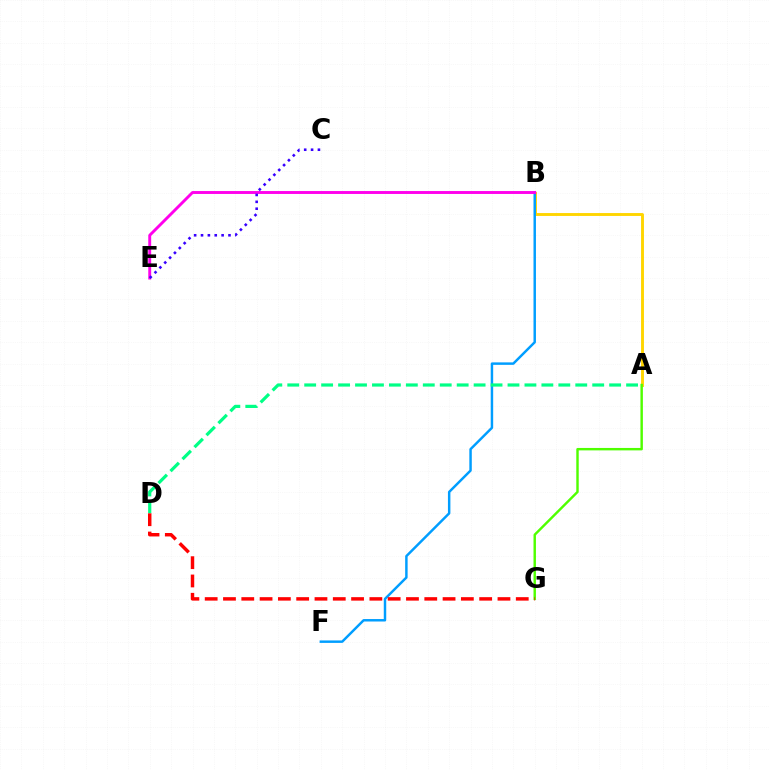{('A', 'B'): [{'color': '#ffd500', 'line_style': 'solid', 'thickness': 2.09}], ('B', 'F'): [{'color': '#009eff', 'line_style': 'solid', 'thickness': 1.77}], ('B', 'E'): [{'color': '#ff00ed', 'line_style': 'solid', 'thickness': 2.09}], ('A', 'G'): [{'color': '#4fff00', 'line_style': 'solid', 'thickness': 1.75}], ('C', 'E'): [{'color': '#3700ff', 'line_style': 'dotted', 'thickness': 1.87}], ('A', 'D'): [{'color': '#00ff86', 'line_style': 'dashed', 'thickness': 2.3}], ('D', 'G'): [{'color': '#ff0000', 'line_style': 'dashed', 'thickness': 2.49}]}